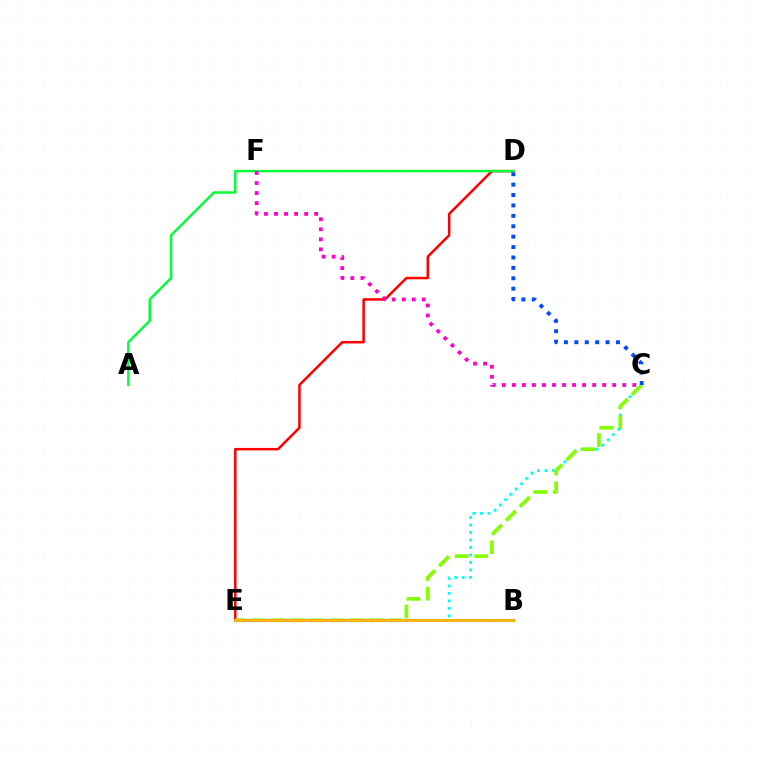{('D', 'E'): [{'color': '#ff0000', 'line_style': 'solid', 'thickness': 1.8}], ('C', 'E'): [{'color': '#00fff6', 'line_style': 'dotted', 'thickness': 2.03}, {'color': '#84ff00', 'line_style': 'dashed', 'thickness': 2.66}], ('A', 'D'): [{'color': '#00ff39', 'line_style': 'solid', 'thickness': 1.75}], ('B', 'E'): [{'color': '#7200ff', 'line_style': 'solid', 'thickness': 2.02}, {'color': '#ffbd00', 'line_style': 'solid', 'thickness': 2.02}], ('C', 'D'): [{'color': '#004bff', 'line_style': 'dotted', 'thickness': 2.83}], ('C', 'F'): [{'color': '#ff00cf', 'line_style': 'dotted', 'thickness': 2.73}]}